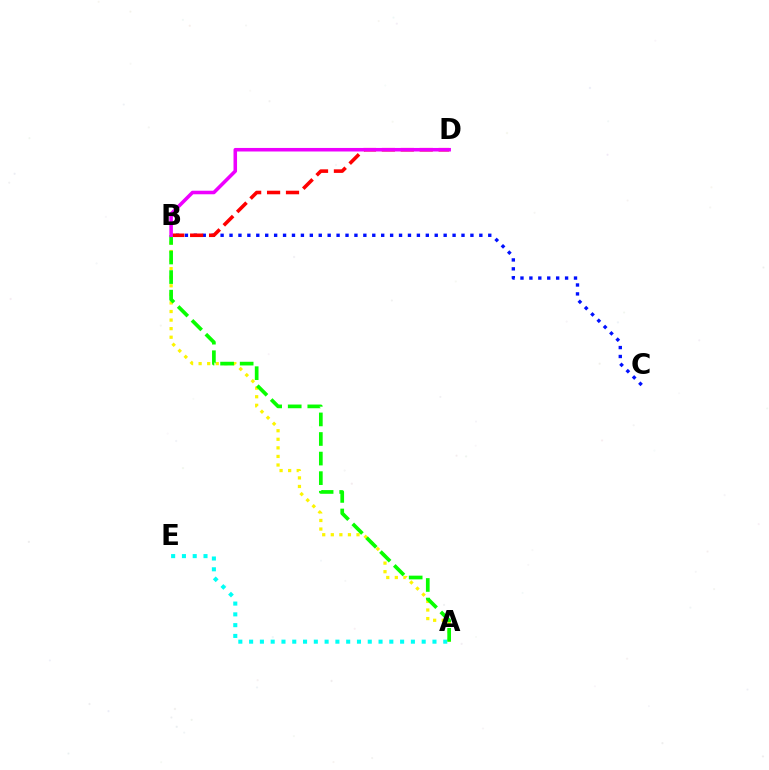{('B', 'C'): [{'color': '#0010ff', 'line_style': 'dotted', 'thickness': 2.42}], ('A', 'B'): [{'color': '#fcf500', 'line_style': 'dotted', 'thickness': 2.33}, {'color': '#08ff00', 'line_style': 'dashed', 'thickness': 2.66}], ('A', 'E'): [{'color': '#00fff6', 'line_style': 'dotted', 'thickness': 2.93}], ('B', 'D'): [{'color': '#ff0000', 'line_style': 'dashed', 'thickness': 2.57}, {'color': '#ee00ff', 'line_style': 'solid', 'thickness': 2.56}]}